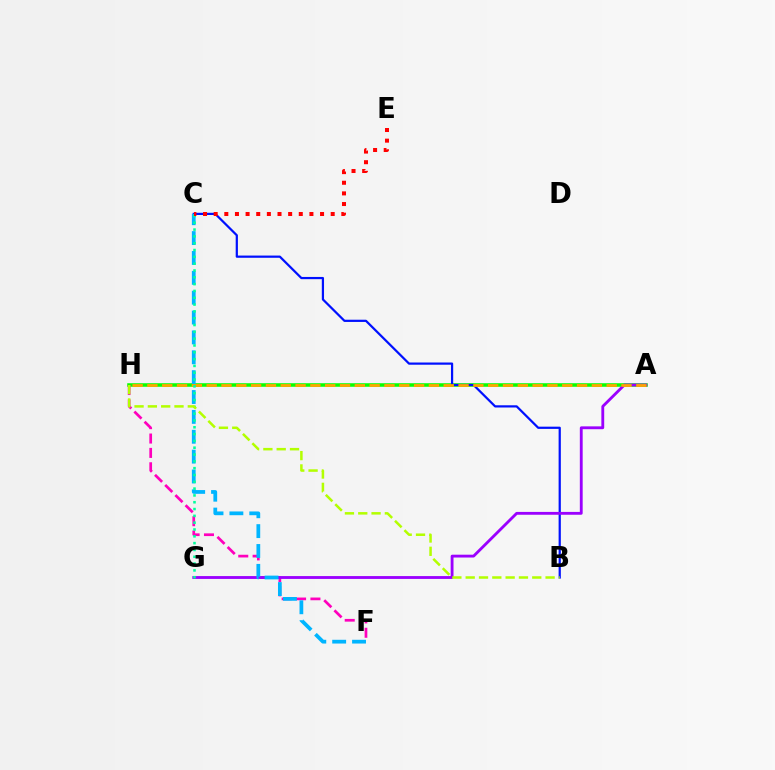{('A', 'H'): [{'color': '#08ff00', 'line_style': 'solid', 'thickness': 2.55}, {'color': '#ffa500', 'line_style': 'dashed', 'thickness': 2.01}], ('F', 'H'): [{'color': '#ff00bd', 'line_style': 'dashed', 'thickness': 1.95}], ('B', 'C'): [{'color': '#0010ff', 'line_style': 'solid', 'thickness': 1.6}], ('A', 'G'): [{'color': '#9b00ff', 'line_style': 'solid', 'thickness': 2.04}], ('C', 'F'): [{'color': '#00b5ff', 'line_style': 'dashed', 'thickness': 2.7}], ('C', 'G'): [{'color': '#00ff9d', 'line_style': 'dotted', 'thickness': 1.85}], ('B', 'H'): [{'color': '#b3ff00', 'line_style': 'dashed', 'thickness': 1.81}], ('C', 'E'): [{'color': '#ff0000', 'line_style': 'dotted', 'thickness': 2.89}]}